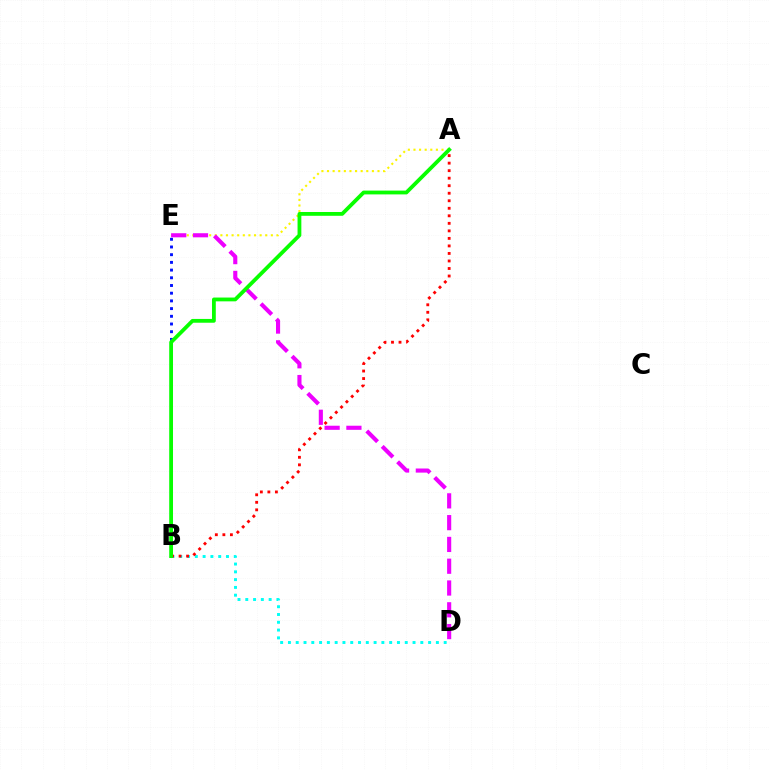{('B', 'D'): [{'color': '#00fff6', 'line_style': 'dotted', 'thickness': 2.12}], ('A', 'E'): [{'color': '#fcf500', 'line_style': 'dotted', 'thickness': 1.52}], ('A', 'B'): [{'color': '#ff0000', 'line_style': 'dotted', 'thickness': 2.04}, {'color': '#08ff00', 'line_style': 'solid', 'thickness': 2.73}], ('D', 'E'): [{'color': '#ee00ff', 'line_style': 'dashed', 'thickness': 2.96}], ('B', 'E'): [{'color': '#0010ff', 'line_style': 'dotted', 'thickness': 2.09}]}